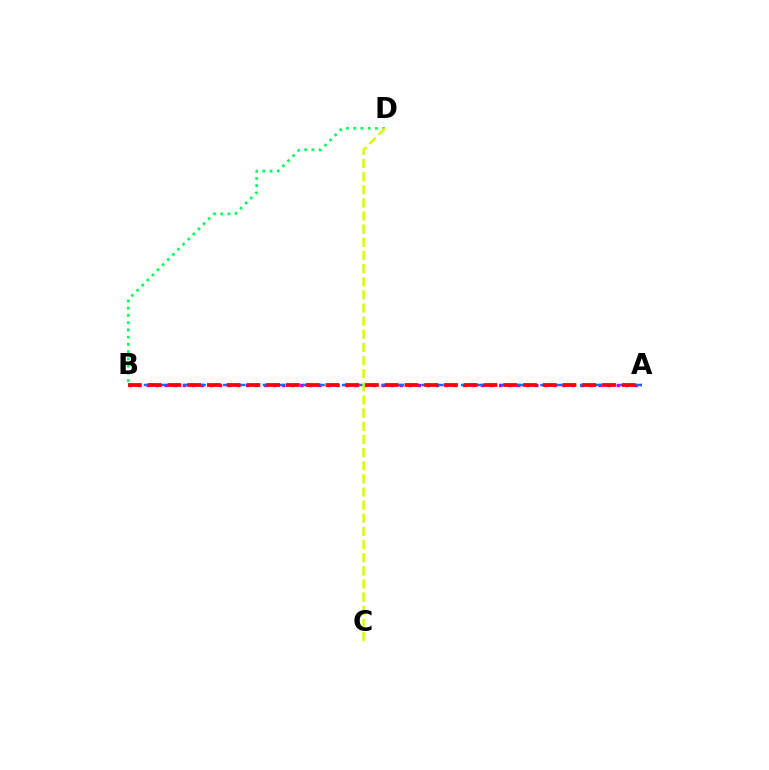{('B', 'D'): [{'color': '#00ff5c', 'line_style': 'dotted', 'thickness': 1.97}], ('A', 'B'): [{'color': '#b900ff', 'line_style': 'dotted', 'thickness': 2.46}, {'color': '#0074ff', 'line_style': 'dashed', 'thickness': 1.8}, {'color': '#ff0000', 'line_style': 'dashed', 'thickness': 2.68}], ('C', 'D'): [{'color': '#d1ff00', 'line_style': 'dashed', 'thickness': 1.79}]}